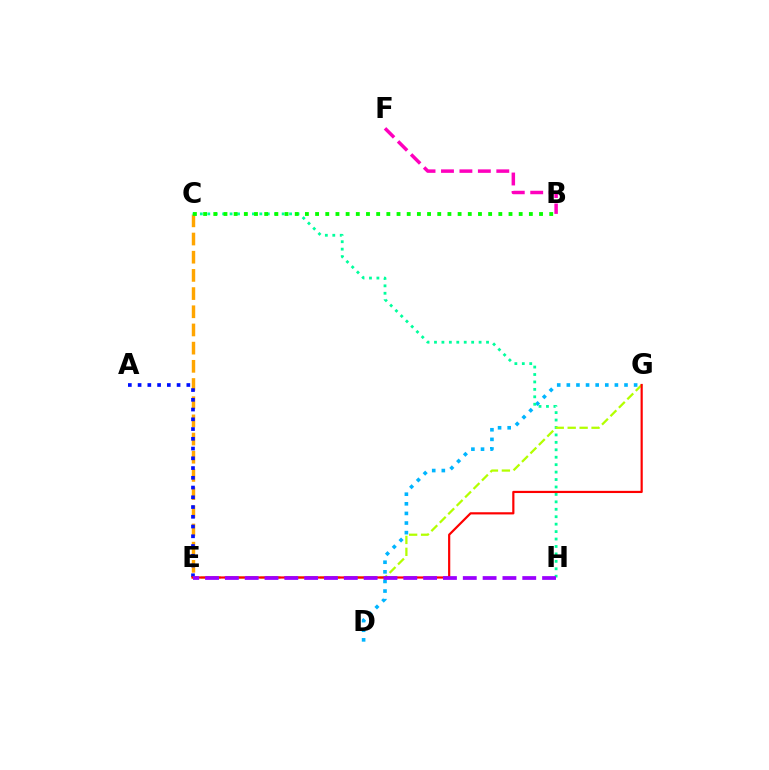{('C', 'E'): [{'color': '#ffa500', 'line_style': 'dashed', 'thickness': 2.47}], ('D', 'G'): [{'color': '#00b5ff', 'line_style': 'dotted', 'thickness': 2.61}], ('A', 'E'): [{'color': '#0010ff', 'line_style': 'dotted', 'thickness': 2.65}], ('C', 'H'): [{'color': '#00ff9d', 'line_style': 'dotted', 'thickness': 2.02}], ('E', 'G'): [{'color': '#b3ff00', 'line_style': 'dashed', 'thickness': 1.62}, {'color': '#ff0000', 'line_style': 'solid', 'thickness': 1.58}], ('B', 'F'): [{'color': '#ff00bd', 'line_style': 'dashed', 'thickness': 2.5}], ('E', 'H'): [{'color': '#9b00ff', 'line_style': 'dashed', 'thickness': 2.69}], ('B', 'C'): [{'color': '#08ff00', 'line_style': 'dotted', 'thickness': 2.77}]}